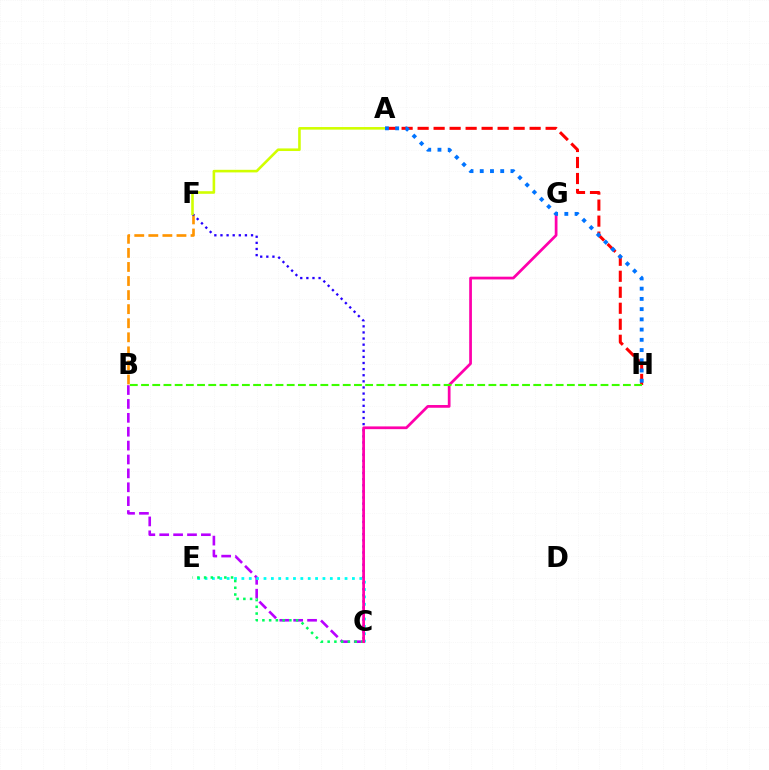{('B', 'F'): [{'color': '#ff9400', 'line_style': 'dashed', 'thickness': 1.91}], ('A', 'H'): [{'color': '#ff0000', 'line_style': 'dashed', 'thickness': 2.17}, {'color': '#0074ff', 'line_style': 'dotted', 'thickness': 2.78}], ('B', 'C'): [{'color': '#b900ff', 'line_style': 'dashed', 'thickness': 1.89}], ('C', 'F'): [{'color': '#2500ff', 'line_style': 'dotted', 'thickness': 1.66}], ('C', 'E'): [{'color': '#00fff6', 'line_style': 'dotted', 'thickness': 2.0}, {'color': '#00ff5c', 'line_style': 'dotted', 'thickness': 1.83}], ('A', 'F'): [{'color': '#d1ff00', 'line_style': 'solid', 'thickness': 1.87}], ('C', 'G'): [{'color': '#ff00ac', 'line_style': 'solid', 'thickness': 1.97}], ('B', 'H'): [{'color': '#3dff00', 'line_style': 'dashed', 'thickness': 1.52}]}